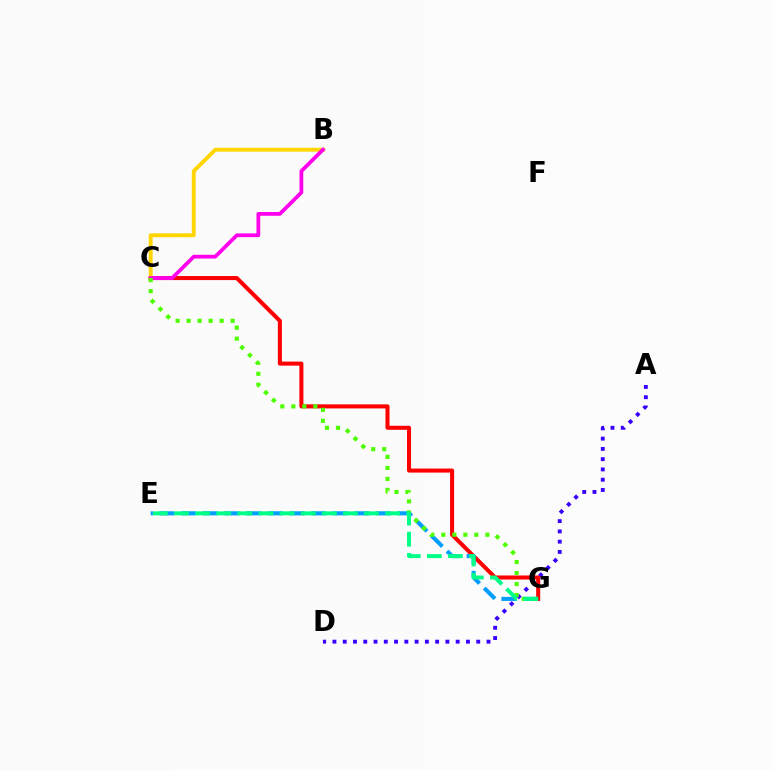{('A', 'D'): [{'color': '#3700ff', 'line_style': 'dotted', 'thickness': 2.79}], ('C', 'G'): [{'color': '#ff0000', 'line_style': 'solid', 'thickness': 2.91}, {'color': '#4fff00', 'line_style': 'dotted', 'thickness': 2.99}], ('E', 'G'): [{'color': '#009eff', 'line_style': 'dashed', 'thickness': 2.94}, {'color': '#00ff86', 'line_style': 'dashed', 'thickness': 2.87}], ('B', 'C'): [{'color': '#ffd500', 'line_style': 'solid', 'thickness': 2.8}, {'color': '#ff00ed', 'line_style': 'solid', 'thickness': 2.71}]}